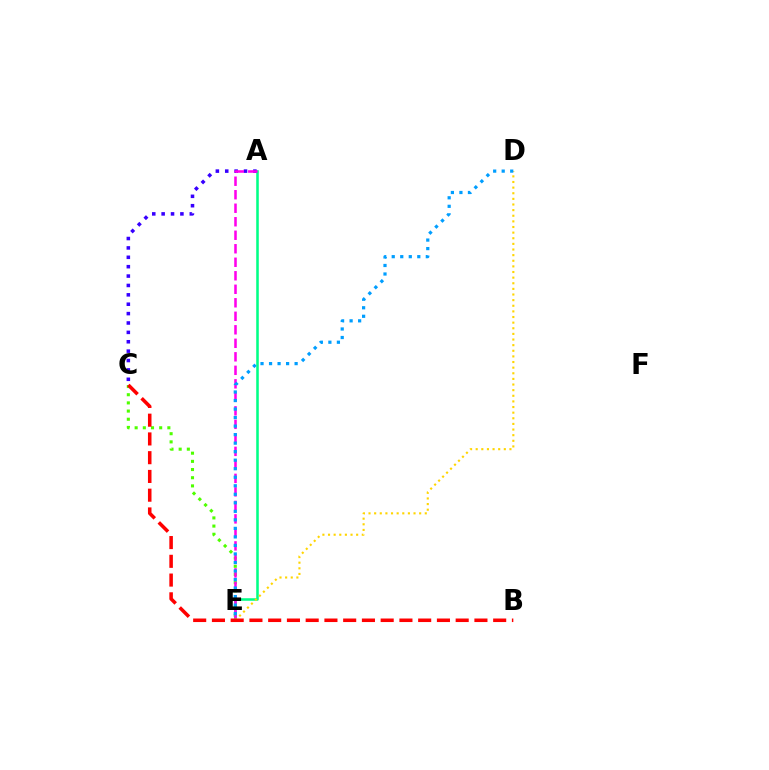{('C', 'E'): [{'color': '#4fff00', 'line_style': 'dotted', 'thickness': 2.22}], ('A', 'E'): [{'color': '#00ff86', 'line_style': 'solid', 'thickness': 1.84}, {'color': '#ff00ed', 'line_style': 'dashed', 'thickness': 1.83}], ('A', 'C'): [{'color': '#3700ff', 'line_style': 'dotted', 'thickness': 2.55}], ('D', 'E'): [{'color': '#ffd500', 'line_style': 'dotted', 'thickness': 1.53}, {'color': '#009eff', 'line_style': 'dotted', 'thickness': 2.32}], ('B', 'C'): [{'color': '#ff0000', 'line_style': 'dashed', 'thickness': 2.55}]}